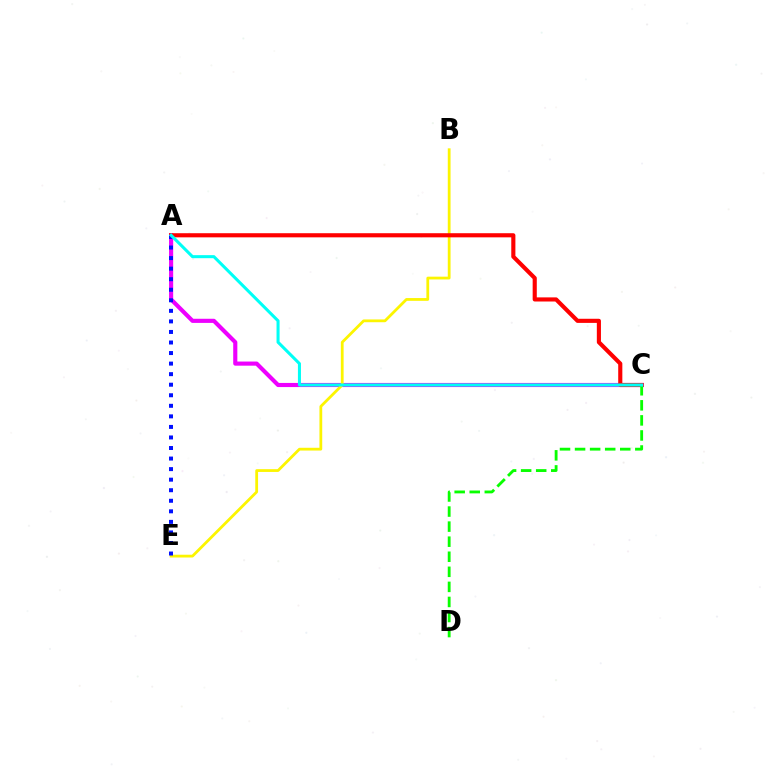{('A', 'C'): [{'color': '#ee00ff', 'line_style': 'solid', 'thickness': 2.97}, {'color': '#ff0000', 'line_style': 'solid', 'thickness': 2.97}, {'color': '#00fff6', 'line_style': 'solid', 'thickness': 2.19}], ('B', 'E'): [{'color': '#fcf500', 'line_style': 'solid', 'thickness': 2.0}], ('A', 'E'): [{'color': '#0010ff', 'line_style': 'dotted', 'thickness': 2.87}], ('C', 'D'): [{'color': '#08ff00', 'line_style': 'dashed', 'thickness': 2.05}]}